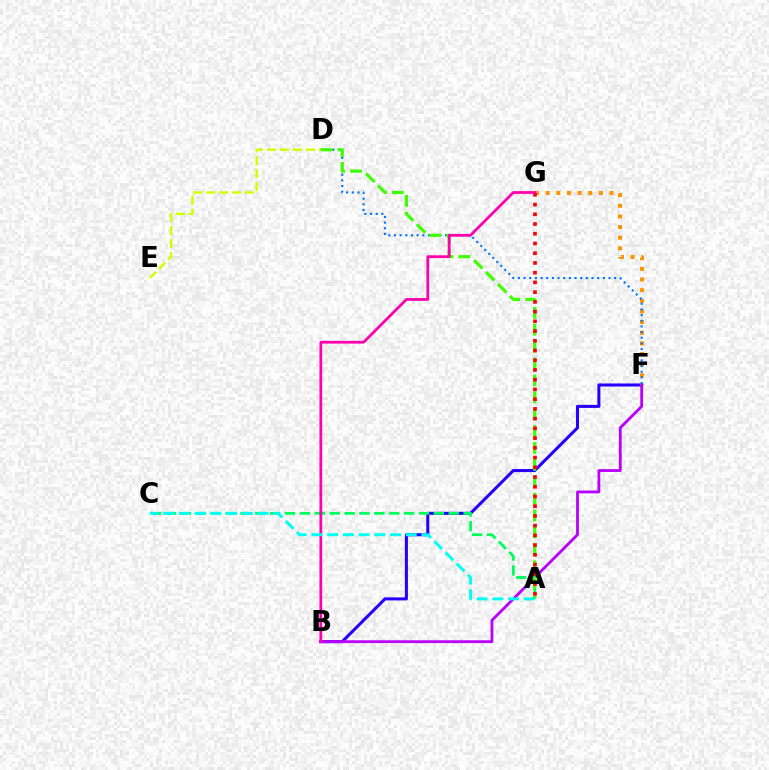{('B', 'F'): [{'color': '#2500ff', 'line_style': 'solid', 'thickness': 2.19}, {'color': '#b900ff', 'line_style': 'solid', 'thickness': 2.03}], ('F', 'G'): [{'color': '#ff9400', 'line_style': 'dotted', 'thickness': 2.89}], ('D', 'E'): [{'color': '#d1ff00', 'line_style': 'dashed', 'thickness': 1.76}], ('D', 'F'): [{'color': '#0074ff', 'line_style': 'dotted', 'thickness': 1.54}], ('A', 'C'): [{'color': '#00ff5c', 'line_style': 'dashed', 'thickness': 2.02}, {'color': '#00fff6', 'line_style': 'dashed', 'thickness': 2.13}], ('A', 'D'): [{'color': '#3dff00', 'line_style': 'dashed', 'thickness': 2.3}], ('A', 'G'): [{'color': '#ff0000', 'line_style': 'dotted', 'thickness': 2.64}], ('B', 'G'): [{'color': '#ff00ac', 'line_style': 'solid', 'thickness': 1.99}]}